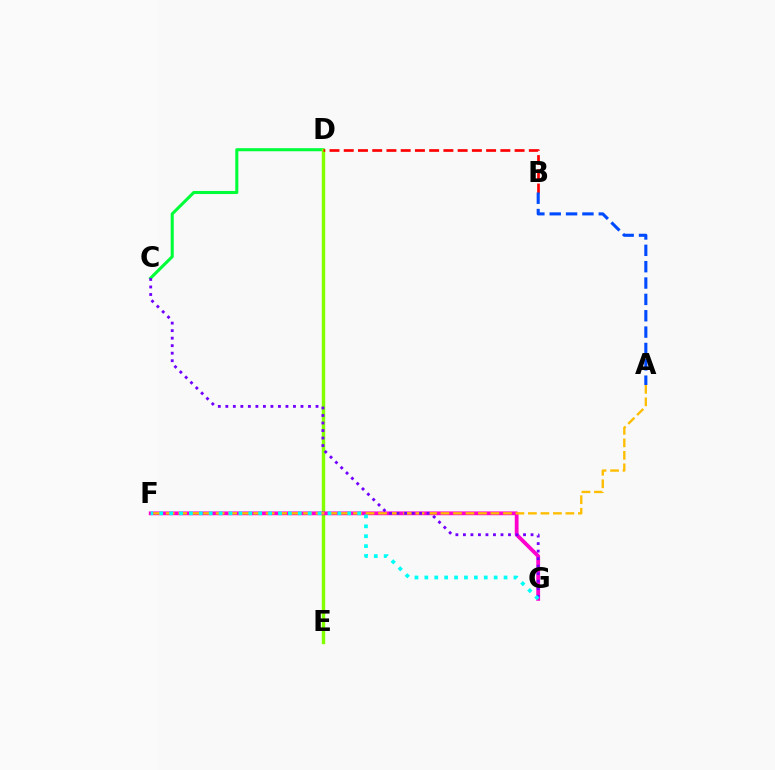{('C', 'D'): [{'color': '#00ff39', 'line_style': 'solid', 'thickness': 2.21}], ('D', 'E'): [{'color': '#84ff00', 'line_style': 'solid', 'thickness': 2.48}], ('F', 'G'): [{'color': '#ff00cf', 'line_style': 'solid', 'thickness': 2.73}, {'color': '#00fff6', 'line_style': 'dotted', 'thickness': 2.69}], ('B', 'D'): [{'color': '#ff0000', 'line_style': 'dashed', 'thickness': 1.93}], ('A', 'F'): [{'color': '#ffbd00', 'line_style': 'dashed', 'thickness': 1.7}], ('C', 'G'): [{'color': '#7200ff', 'line_style': 'dotted', 'thickness': 2.04}], ('A', 'B'): [{'color': '#004bff', 'line_style': 'dashed', 'thickness': 2.22}]}